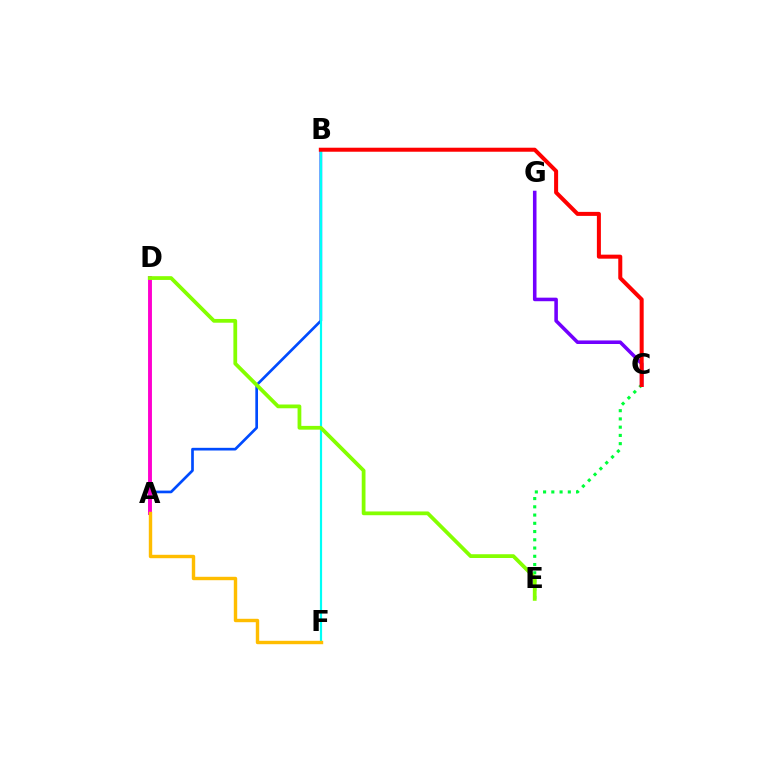{('C', 'E'): [{'color': '#00ff39', 'line_style': 'dotted', 'thickness': 2.24}], ('A', 'B'): [{'color': '#004bff', 'line_style': 'solid', 'thickness': 1.93}], ('B', 'F'): [{'color': '#00fff6', 'line_style': 'solid', 'thickness': 1.58}], ('A', 'D'): [{'color': '#ff00cf', 'line_style': 'solid', 'thickness': 2.81}], ('A', 'F'): [{'color': '#ffbd00', 'line_style': 'solid', 'thickness': 2.46}], ('D', 'E'): [{'color': '#84ff00', 'line_style': 'solid', 'thickness': 2.71}], ('C', 'G'): [{'color': '#7200ff', 'line_style': 'solid', 'thickness': 2.56}], ('B', 'C'): [{'color': '#ff0000', 'line_style': 'solid', 'thickness': 2.89}]}